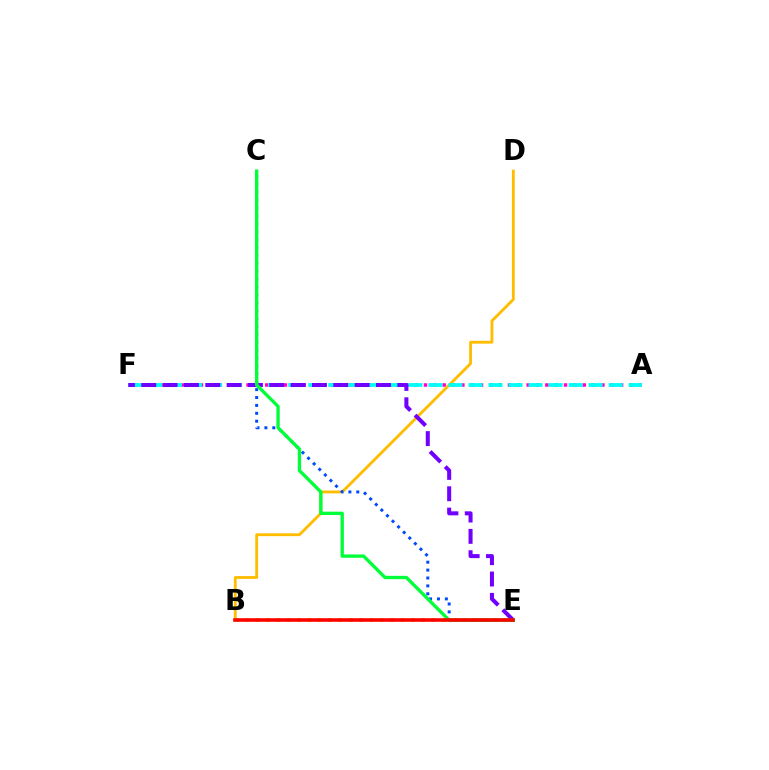{('A', 'F'): [{'color': '#ff00cf', 'line_style': 'dotted', 'thickness': 2.54}, {'color': '#00fff6', 'line_style': 'dashed', 'thickness': 2.72}], ('B', 'E'): [{'color': '#84ff00', 'line_style': 'dotted', 'thickness': 2.81}, {'color': '#ff0000', 'line_style': 'solid', 'thickness': 2.58}], ('B', 'D'): [{'color': '#ffbd00', 'line_style': 'solid', 'thickness': 2.05}], ('C', 'E'): [{'color': '#004bff', 'line_style': 'dotted', 'thickness': 2.15}, {'color': '#00ff39', 'line_style': 'solid', 'thickness': 2.39}], ('E', 'F'): [{'color': '#7200ff', 'line_style': 'dashed', 'thickness': 2.9}]}